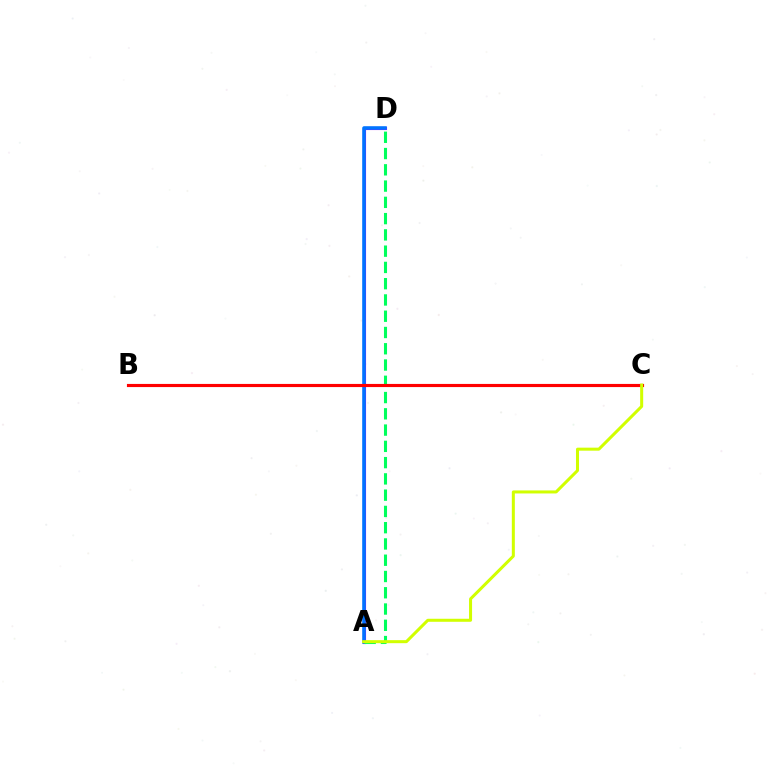{('A', 'D'): [{'color': '#b900ff', 'line_style': 'solid', 'thickness': 2.24}, {'color': '#0074ff', 'line_style': 'solid', 'thickness': 2.57}, {'color': '#00ff5c', 'line_style': 'dashed', 'thickness': 2.21}], ('B', 'C'): [{'color': '#ff0000', 'line_style': 'solid', 'thickness': 2.26}], ('A', 'C'): [{'color': '#d1ff00', 'line_style': 'solid', 'thickness': 2.18}]}